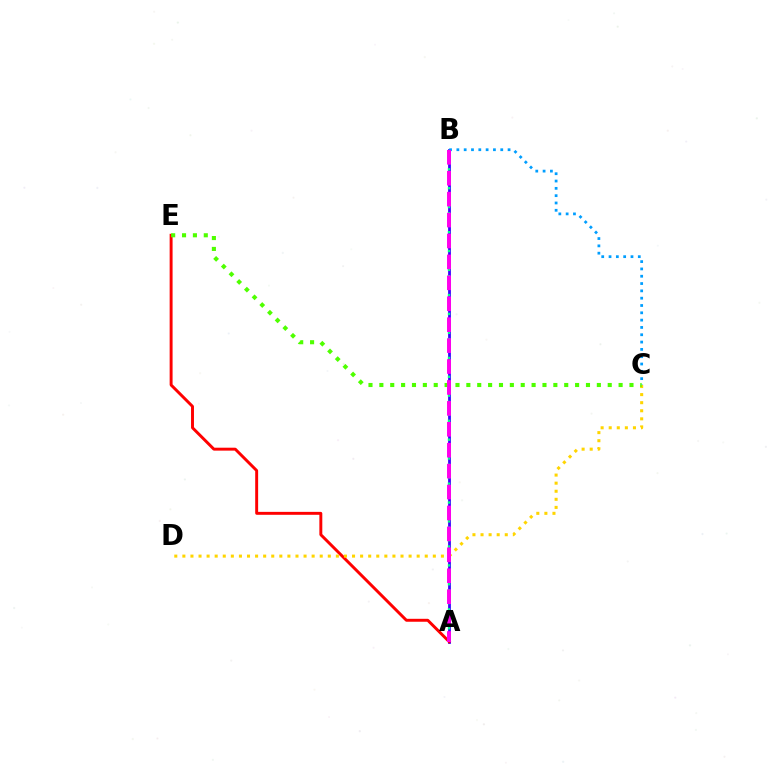{('A', 'B'): [{'color': '#3700ff', 'line_style': 'solid', 'thickness': 2.0}, {'color': '#00ff86', 'line_style': 'dotted', 'thickness': 1.71}, {'color': '#ff00ed', 'line_style': 'dashed', 'thickness': 2.84}], ('A', 'E'): [{'color': '#ff0000', 'line_style': 'solid', 'thickness': 2.11}], ('C', 'D'): [{'color': '#ffd500', 'line_style': 'dotted', 'thickness': 2.2}], ('B', 'C'): [{'color': '#009eff', 'line_style': 'dotted', 'thickness': 1.99}], ('C', 'E'): [{'color': '#4fff00', 'line_style': 'dotted', 'thickness': 2.95}]}